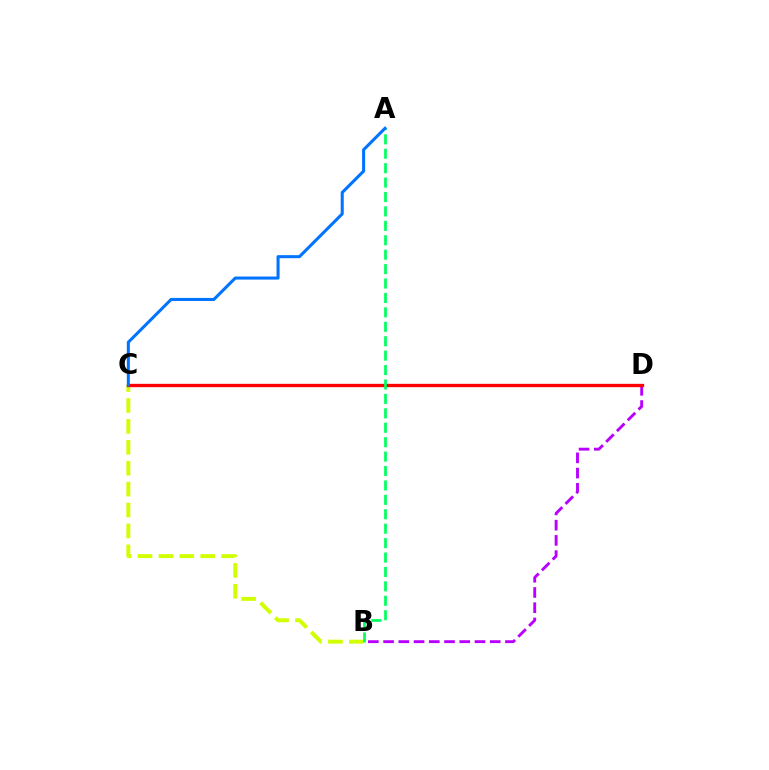{('B', 'D'): [{'color': '#b900ff', 'line_style': 'dashed', 'thickness': 2.07}], ('B', 'C'): [{'color': '#d1ff00', 'line_style': 'dashed', 'thickness': 2.84}], ('C', 'D'): [{'color': '#ff0000', 'line_style': 'solid', 'thickness': 2.39}], ('A', 'B'): [{'color': '#00ff5c', 'line_style': 'dashed', 'thickness': 1.96}], ('A', 'C'): [{'color': '#0074ff', 'line_style': 'solid', 'thickness': 2.19}]}